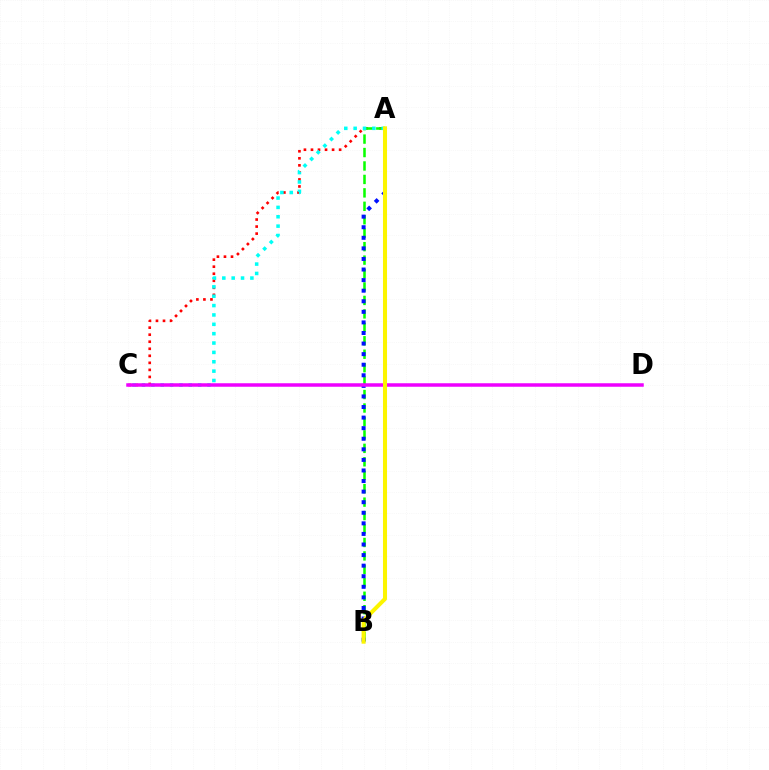{('A', 'C'): [{'color': '#ff0000', 'line_style': 'dotted', 'thickness': 1.91}, {'color': '#00fff6', 'line_style': 'dotted', 'thickness': 2.54}], ('A', 'B'): [{'color': '#08ff00', 'line_style': 'dashed', 'thickness': 1.83}, {'color': '#0010ff', 'line_style': 'dotted', 'thickness': 2.87}, {'color': '#fcf500', 'line_style': 'solid', 'thickness': 2.91}], ('C', 'D'): [{'color': '#ee00ff', 'line_style': 'solid', 'thickness': 2.52}]}